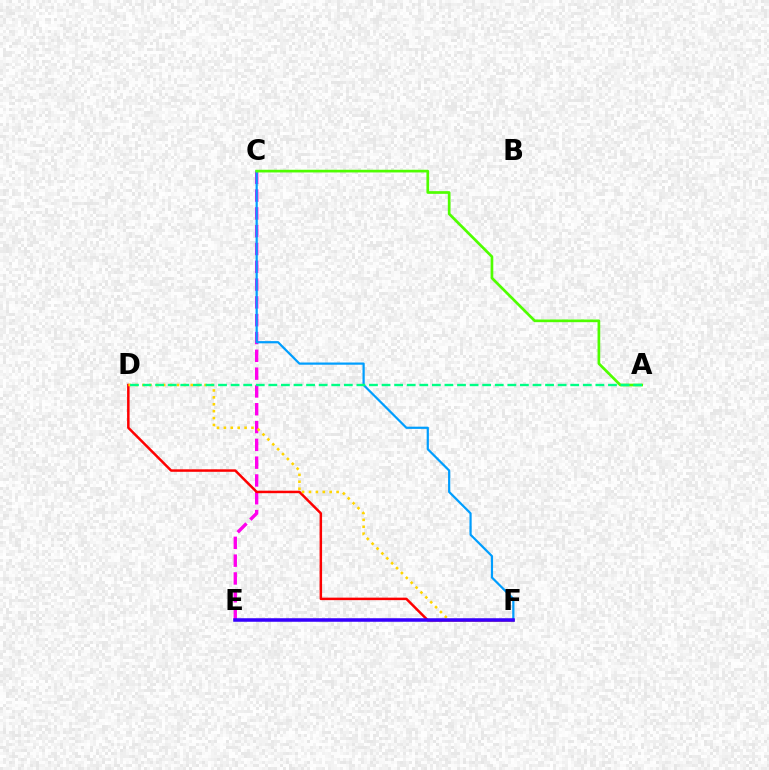{('C', 'E'): [{'color': '#ff00ed', 'line_style': 'dashed', 'thickness': 2.42}], ('D', 'F'): [{'color': '#ff0000', 'line_style': 'solid', 'thickness': 1.79}, {'color': '#ffd500', 'line_style': 'dotted', 'thickness': 1.87}], ('C', 'F'): [{'color': '#009eff', 'line_style': 'solid', 'thickness': 1.59}], ('A', 'C'): [{'color': '#4fff00', 'line_style': 'solid', 'thickness': 1.94}], ('A', 'D'): [{'color': '#00ff86', 'line_style': 'dashed', 'thickness': 1.71}], ('E', 'F'): [{'color': '#3700ff', 'line_style': 'solid', 'thickness': 2.54}]}